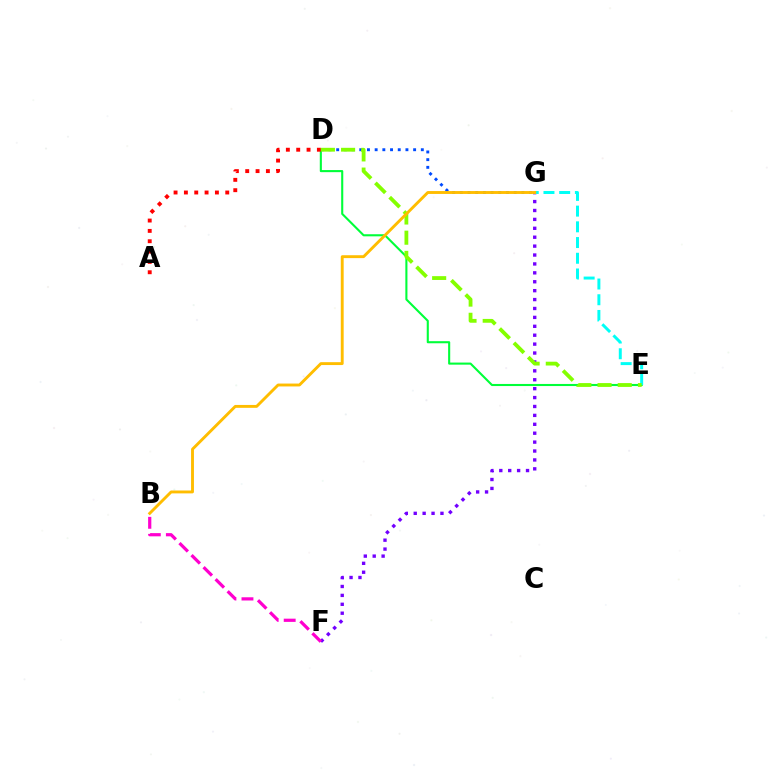{('F', 'G'): [{'color': '#7200ff', 'line_style': 'dotted', 'thickness': 2.42}], ('D', 'E'): [{'color': '#00ff39', 'line_style': 'solid', 'thickness': 1.51}, {'color': '#84ff00', 'line_style': 'dashed', 'thickness': 2.74}], ('D', 'G'): [{'color': '#004bff', 'line_style': 'dotted', 'thickness': 2.09}], ('E', 'G'): [{'color': '#00fff6', 'line_style': 'dashed', 'thickness': 2.14}], ('A', 'D'): [{'color': '#ff0000', 'line_style': 'dotted', 'thickness': 2.81}], ('B', 'G'): [{'color': '#ffbd00', 'line_style': 'solid', 'thickness': 2.08}], ('B', 'F'): [{'color': '#ff00cf', 'line_style': 'dashed', 'thickness': 2.31}]}